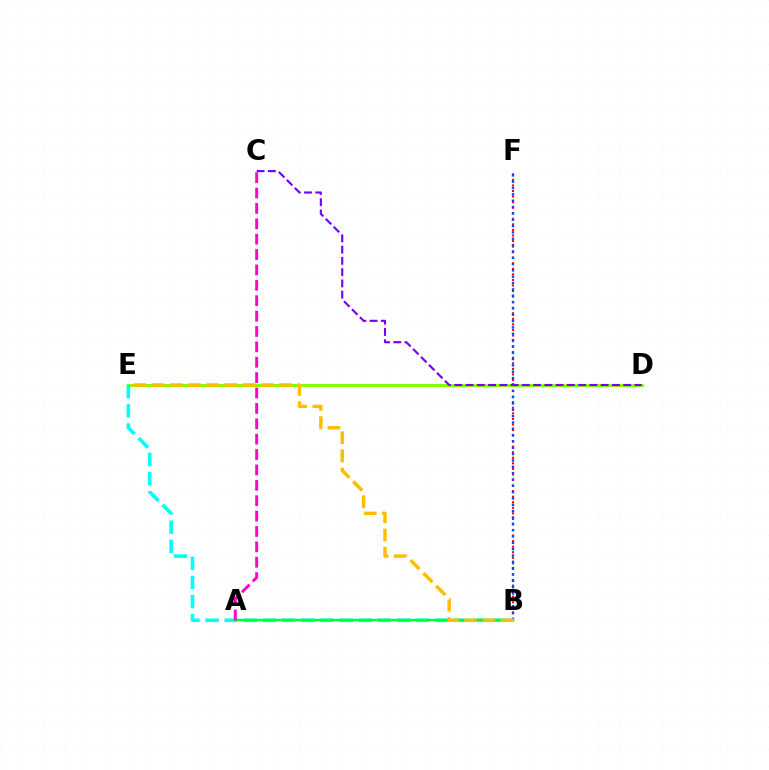{('B', 'F'): [{'color': '#ff0000', 'line_style': 'dotted', 'thickness': 1.51}, {'color': '#004bff', 'line_style': 'dotted', 'thickness': 1.72}], ('D', 'E'): [{'color': '#84ff00', 'line_style': 'solid', 'thickness': 2.14}], ('B', 'E'): [{'color': '#00fff6', 'line_style': 'dashed', 'thickness': 2.6}, {'color': '#ffbd00', 'line_style': 'dashed', 'thickness': 2.48}], ('A', 'B'): [{'color': '#00ff39', 'line_style': 'solid', 'thickness': 1.77}], ('C', 'D'): [{'color': '#7200ff', 'line_style': 'dashed', 'thickness': 1.53}], ('A', 'C'): [{'color': '#ff00cf', 'line_style': 'dashed', 'thickness': 2.09}]}